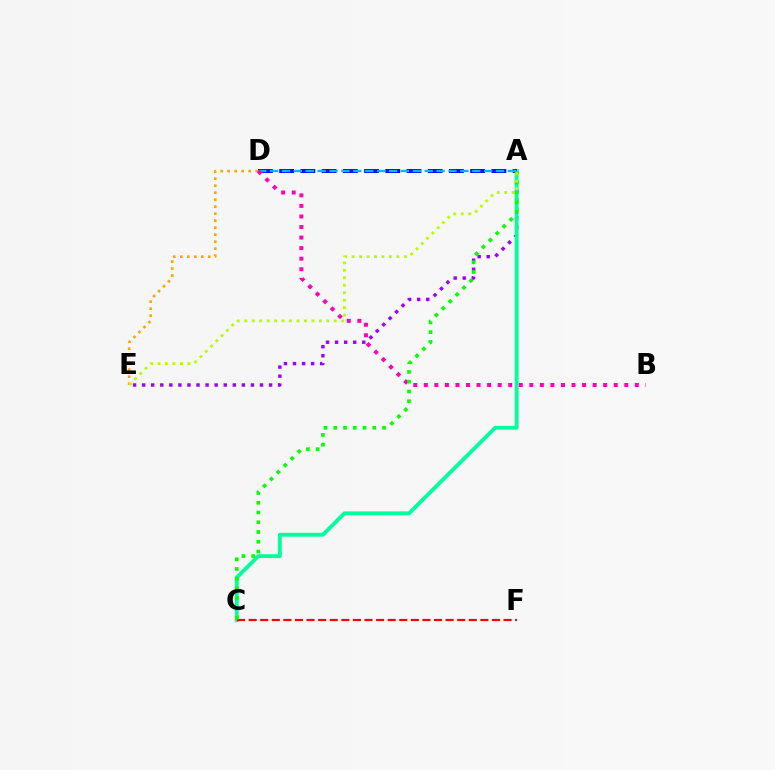{('A', 'E'): [{'color': '#9b00ff', 'line_style': 'dotted', 'thickness': 2.46}, {'color': '#b3ff00', 'line_style': 'dotted', 'thickness': 2.03}], ('A', 'C'): [{'color': '#00ff9d', 'line_style': 'solid', 'thickness': 2.77}, {'color': '#08ff00', 'line_style': 'dotted', 'thickness': 2.65}], ('A', 'D'): [{'color': '#0010ff', 'line_style': 'dashed', 'thickness': 2.88}, {'color': '#00b5ff', 'line_style': 'dashed', 'thickness': 1.62}], ('D', 'E'): [{'color': '#ffa500', 'line_style': 'dotted', 'thickness': 1.9}], ('C', 'F'): [{'color': '#ff0000', 'line_style': 'dashed', 'thickness': 1.57}], ('B', 'D'): [{'color': '#ff00bd', 'line_style': 'dotted', 'thickness': 2.87}]}